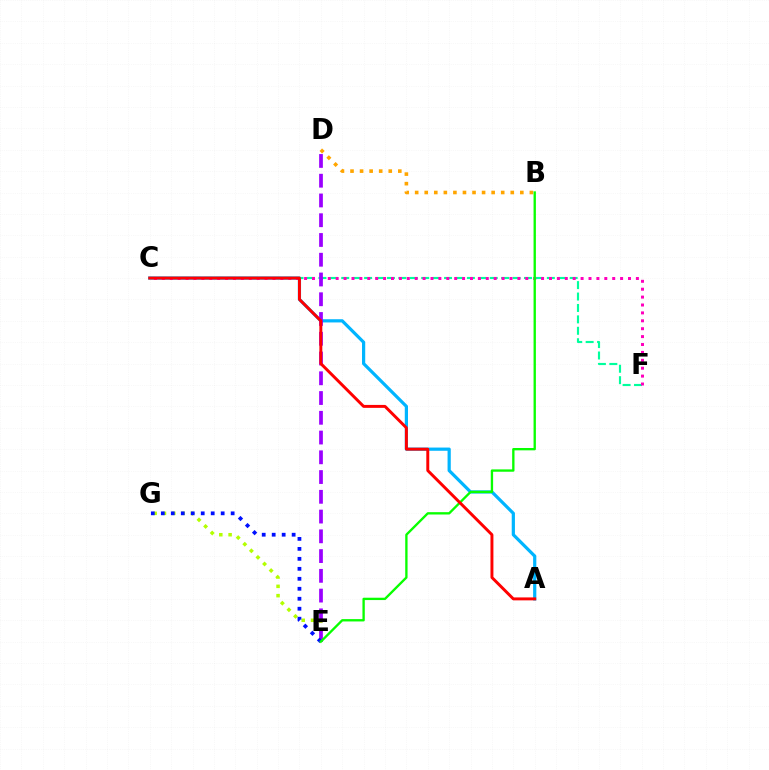{('E', 'G'): [{'color': '#b3ff00', 'line_style': 'dotted', 'thickness': 2.53}, {'color': '#0010ff', 'line_style': 'dotted', 'thickness': 2.71}], ('C', 'F'): [{'color': '#00ff9d', 'line_style': 'dashed', 'thickness': 1.55}, {'color': '#ff00bd', 'line_style': 'dotted', 'thickness': 2.15}], ('B', 'D'): [{'color': '#ffa500', 'line_style': 'dotted', 'thickness': 2.6}], ('A', 'C'): [{'color': '#00b5ff', 'line_style': 'solid', 'thickness': 2.31}, {'color': '#ff0000', 'line_style': 'solid', 'thickness': 2.12}], ('D', 'E'): [{'color': '#9b00ff', 'line_style': 'dashed', 'thickness': 2.68}], ('B', 'E'): [{'color': '#08ff00', 'line_style': 'solid', 'thickness': 1.68}]}